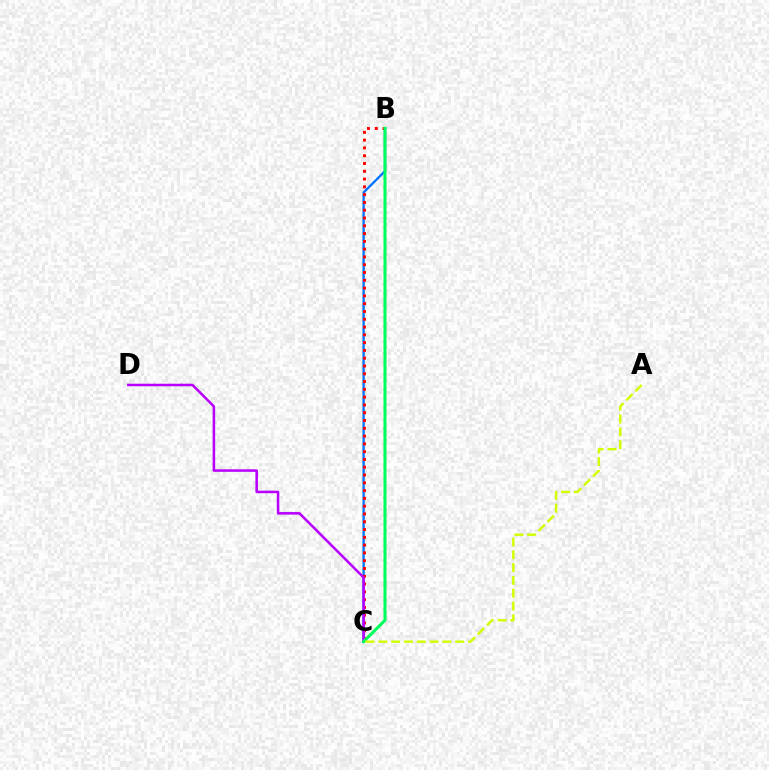{('B', 'C'): [{'color': '#0074ff', 'line_style': 'solid', 'thickness': 1.68}, {'color': '#ff0000', 'line_style': 'dotted', 'thickness': 2.12}, {'color': '#00ff5c', 'line_style': 'solid', 'thickness': 2.2}], ('C', 'D'): [{'color': '#b900ff', 'line_style': 'solid', 'thickness': 1.83}], ('A', 'C'): [{'color': '#d1ff00', 'line_style': 'dashed', 'thickness': 1.74}]}